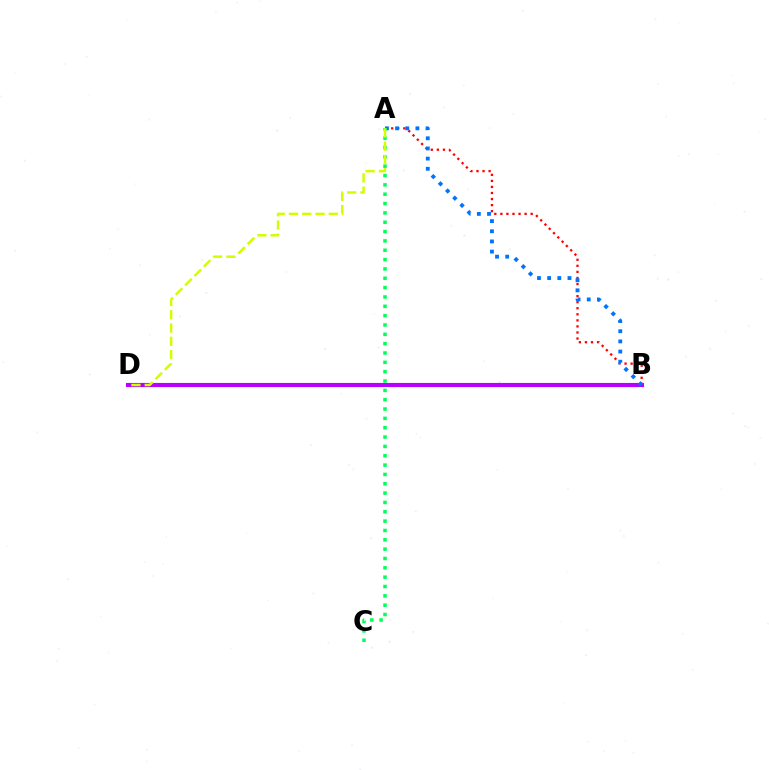{('A', 'B'): [{'color': '#ff0000', 'line_style': 'dotted', 'thickness': 1.65}, {'color': '#0074ff', 'line_style': 'dotted', 'thickness': 2.76}], ('B', 'D'): [{'color': '#b900ff', 'line_style': 'solid', 'thickness': 2.98}], ('A', 'C'): [{'color': '#00ff5c', 'line_style': 'dotted', 'thickness': 2.54}], ('A', 'D'): [{'color': '#d1ff00', 'line_style': 'dashed', 'thickness': 1.8}]}